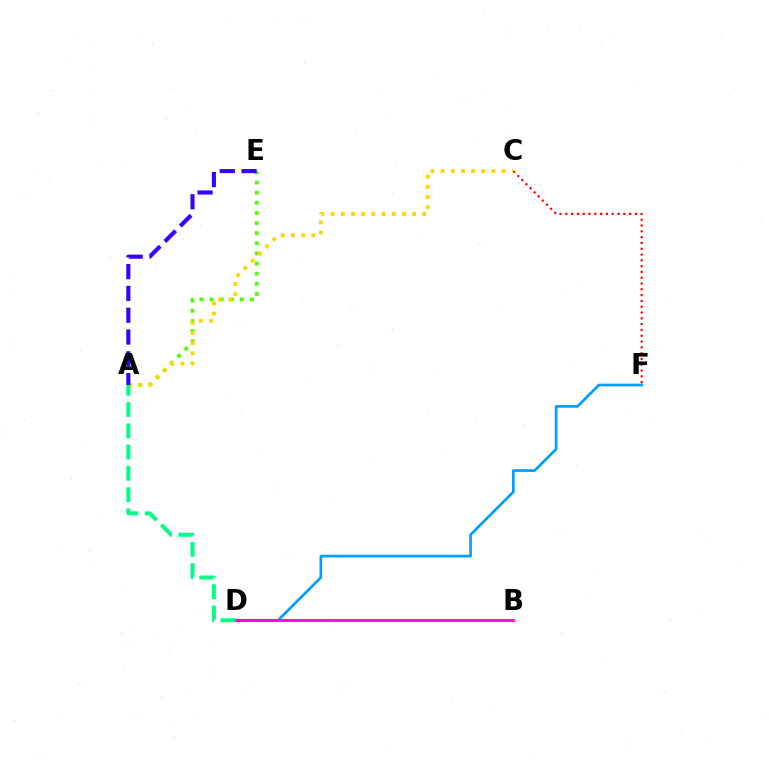{('D', 'F'): [{'color': '#009eff', 'line_style': 'solid', 'thickness': 1.94}], ('C', 'F'): [{'color': '#ff0000', 'line_style': 'dotted', 'thickness': 1.58}], ('B', 'D'): [{'color': '#ff00ed', 'line_style': 'solid', 'thickness': 2.02}], ('A', 'E'): [{'color': '#4fff00', 'line_style': 'dotted', 'thickness': 2.75}, {'color': '#3700ff', 'line_style': 'dashed', 'thickness': 2.96}], ('A', 'C'): [{'color': '#ffd500', 'line_style': 'dotted', 'thickness': 2.77}], ('A', 'D'): [{'color': '#00ff86', 'line_style': 'dashed', 'thickness': 2.89}]}